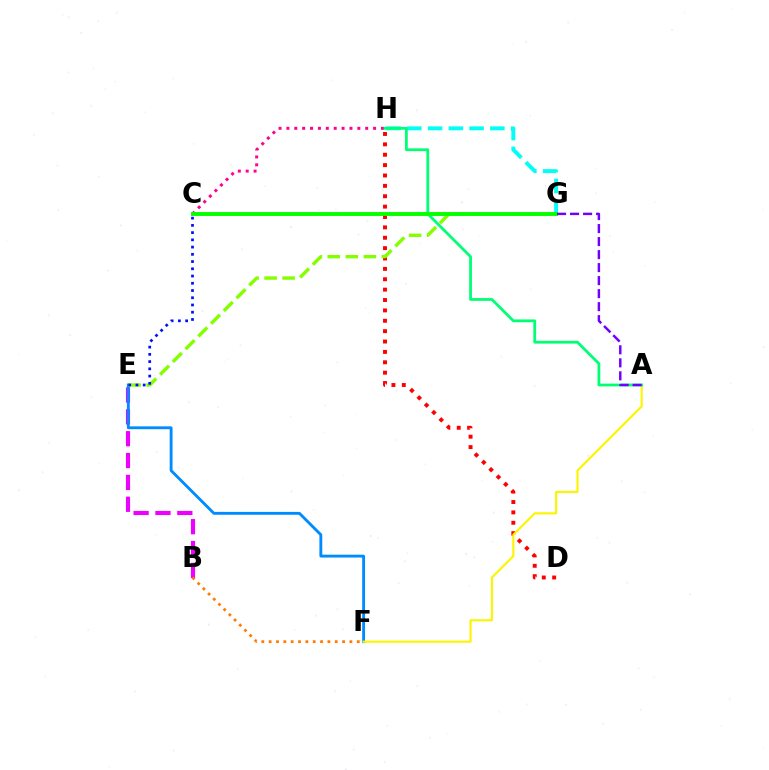{('G', 'H'): [{'color': '#00fff6', 'line_style': 'dashed', 'thickness': 2.82}], ('B', 'E'): [{'color': '#ee00ff', 'line_style': 'dashed', 'thickness': 2.97}], ('D', 'H'): [{'color': '#ff0000', 'line_style': 'dotted', 'thickness': 2.82}], ('E', 'F'): [{'color': '#008cff', 'line_style': 'solid', 'thickness': 2.06}], ('B', 'F'): [{'color': '#ff7c00', 'line_style': 'dotted', 'thickness': 2.0}], ('A', 'F'): [{'color': '#fcf500', 'line_style': 'solid', 'thickness': 1.54}], ('E', 'G'): [{'color': '#84ff00', 'line_style': 'dashed', 'thickness': 2.45}], ('C', 'H'): [{'color': '#ff0094', 'line_style': 'dotted', 'thickness': 2.14}], ('A', 'H'): [{'color': '#00ff74', 'line_style': 'solid', 'thickness': 2.0}], ('C', 'E'): [{'color': '#0010ff', 'line_style': 'dotted', 'thickness': 1.97}], ('C', 'G'): [{'color': '#08ff00', 'line_style': 'solid', 'thickness': 2.82}], ('A', 'G'): [{'color': '#7200ff', 'line_style': 'dashed', 'thickness': 1.77}]}